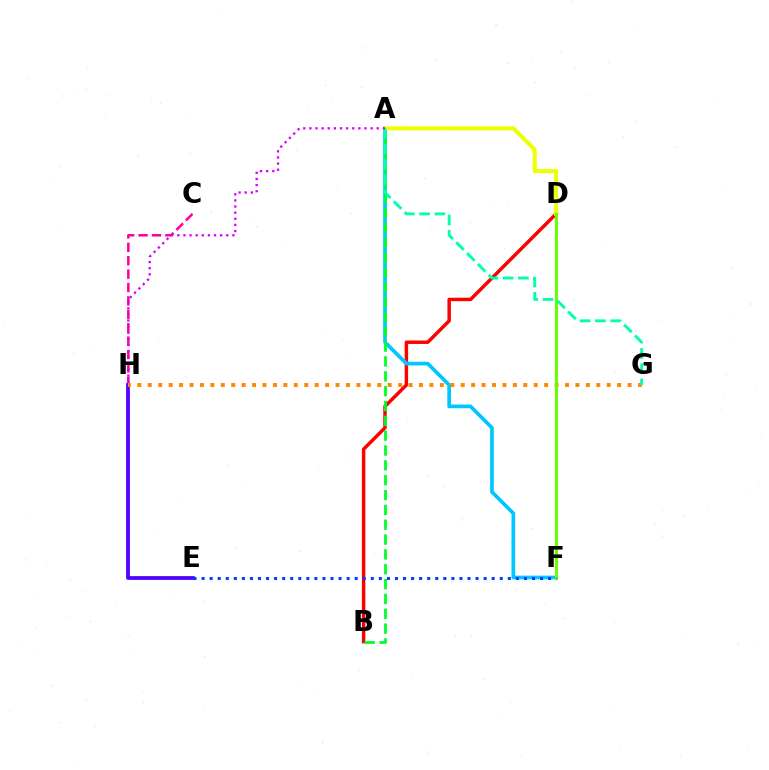{('B', 'D'): [{'color': '#ff0000', 'line_style': 'solid', 'thickness': 2.49}], ('C', 'H'): [{'color': '#ff00a0', 'line_style': 'dashed', 'thickness': 1.82}], ('E', 'H'): [{'color': '#4f00ff', 'line_style': 'solid', 'thickness': 2.71}], ('A', 'F'): [{'color': '#00c7ff', 'line_style': 'solid', 'thickness': 2.66}], ('A', 'B'): [{'color': '#00ff27', 'line_style': 'dashed', 'thickness': 2.02}], ('G', 'H'): [{'color': '#ff8800', 'line_style': 'dotted', 'thickness': 2.83}], ('A', 'D'): [{'color': '#eeff00', 'line_style': 'solid', 'thickness': 2.89}], ('D', 'F'): [{'color': '#66ff00', 'line_style': 'solid', 'thickness': 2.13}], ('E', 'F'): [{'color': '#003fff', 'line_style': 'dotted', 'thickness': 2.19}], ('A', 'G'): [{'color': '#00ffaf', 'line_style': 'dashed', 'thickness': 2.08}], ('A', 'H'): [{'color': '#d600ff', 'line_style': 'dotted', 'thickness': 1.66}]}